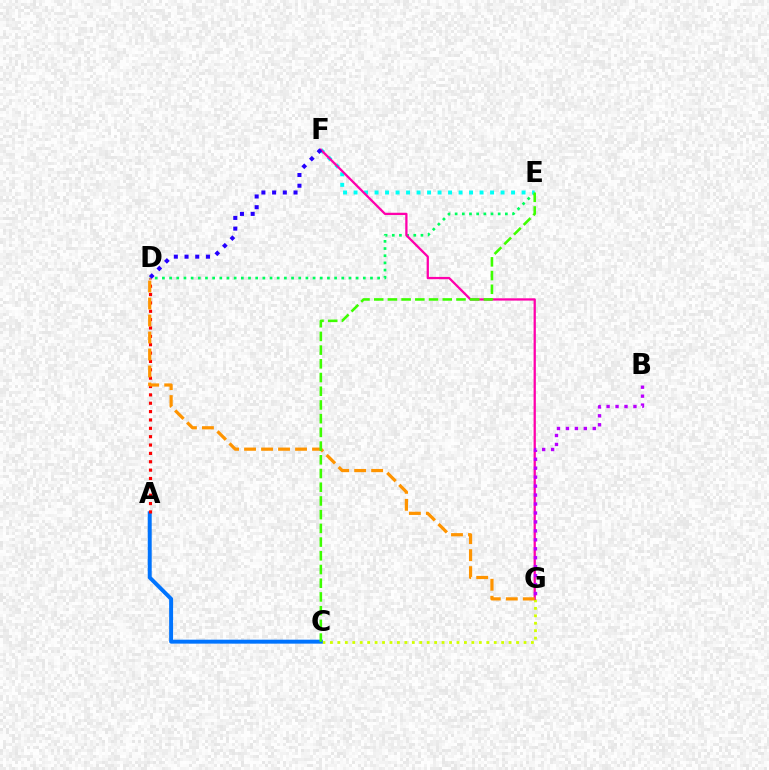{('D', 'E'): [{'color': '#00ff5c', 'line_style': 'dotted', 'thickness': 1.95}], ('E', 'F'): [{'color': '#00fff6', 'line_style': 'dotted', 'thickness': 2.85}], ('C', 'G'): [{'color': '#d1ff00', 'line_style': 'dotted', 'thickness': 2.02}], ('A', 'C'): [{'color': '#0074ff', 'line_style': 'solid', 'thickness': 2.85}], ('F', 'G'): [{'color': '#ff00ac', 'line_style': 'solid', 'thickness': 1.64}], ('B', 'G'): [{'color': '#b900ff', 'line_style': 'dotted', 'thickness': 2.43}], ('A', 'D'): [{'color': '#ff0000', 'line_style': 'dotted', 'thickness': 2.27}], ('D', 'G'): [{'color': '#ff9400', 'line_style': 'dashed', 'thickness': 2.31}], ('D', 'F'): [{'color': '#2500ff', 'line_style': 'dotted', 'thickness': 2.91}], ('C', 'E'): [{'color': '#3dff00', 'line_style': 'dashed', 'thickness': 1.86}]}